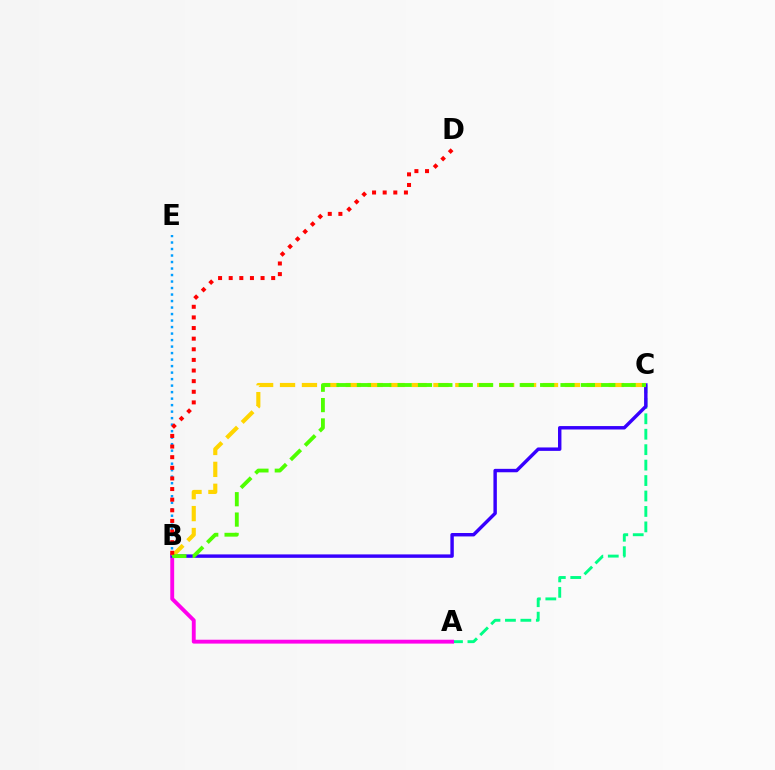{('B', 'E'): [{'color': '#009eff', 'line_style': 'dotted', 'thickness': 1.77}], ('A', 'C'): [{'color': '#00ff86', 'line_style': 'dashed', 'thickness': 2.1}], ('A', 'B'): [{'color': '#ff00ed', 'line_style': 'solid', 'thickness': 2.79}], ('B', 'C'): [{'color': '#3700ff', 'line_style': 'solid', 'thickness': 2.47}, {'color': '#ffd500', 'line_style': 'dashed', 'thickness': 2.98}, {'color': '#4fff00', 'line_style': 'dashed', 'thickness': 2.77}], ('B', 'D'): [{'color': '#ff0000', 'line_style': 'dotted', 'thickness': 2.89}]}